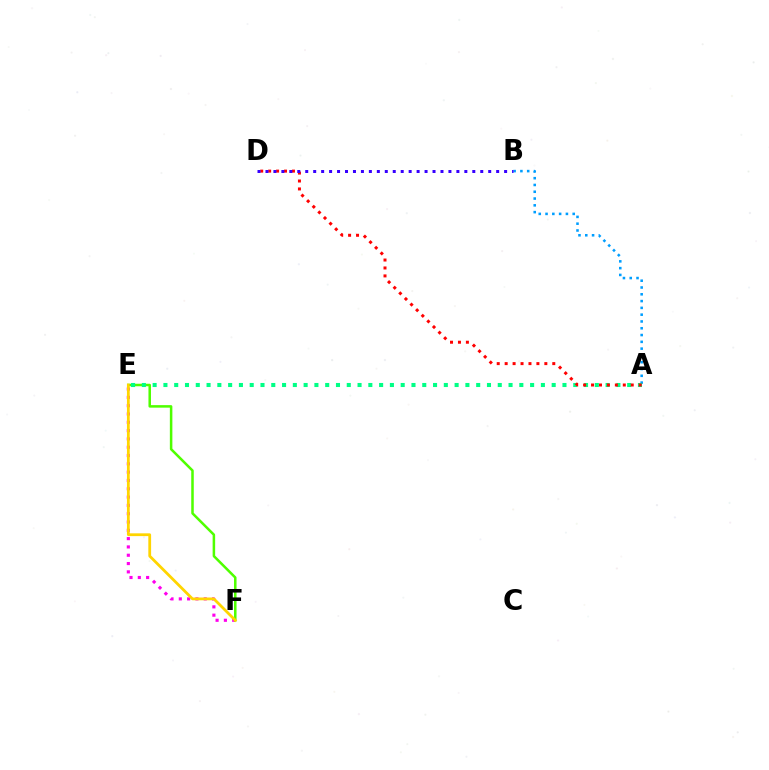{('E', 'F'): [{'color': '#ff00ed', 'line_style': 'dotted', 'thickness': 2.26}, {'color': '#4fff00', 'line_style': 'solid', 'thickness': 1.82}, {'color': '#ffd500', 'line_style': 'solid', 'thickness': 2.0}], ('A', 'B'): [{'color': '#009eff', 'line_style': 'dotted', 'thickness': 1.85}], ('A', 'E'): [{'color': '#00ff86', 'line_style': 'dotted', 'thickness': 2.93}], ('A', 'D'): [{'color': '#ff0000', 'line_style': 'dotted', 'thickness': 2.16}], ('B', 'D'): [{'color': '#3700ff', 'line_style': 'dotted', 'thickness': 2.16}]}